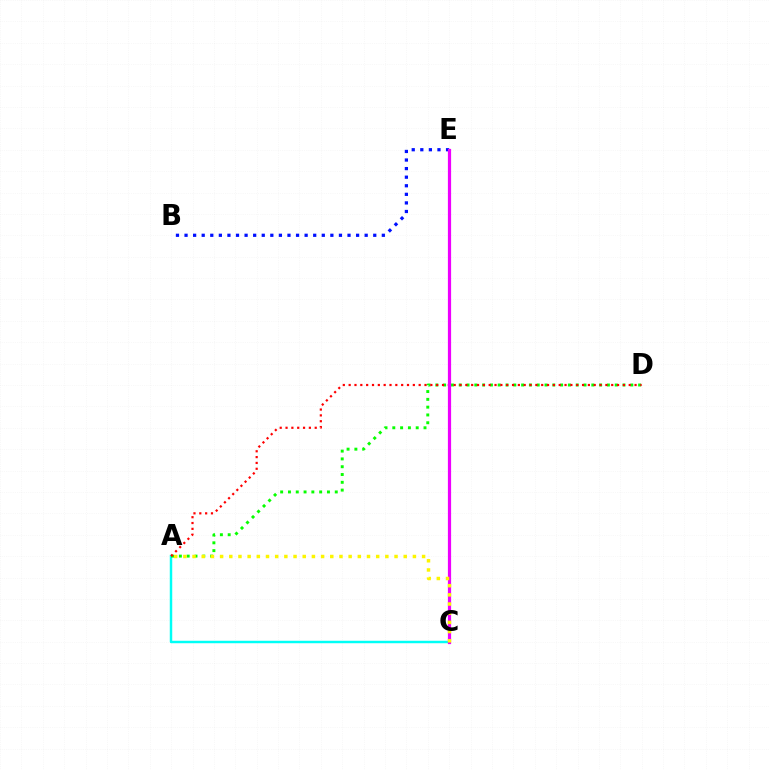{('B', 'E'): [{'color': '#0010ff', 'line_style': 'dotted', 'thickness': 2.33}], ('A', 'C'): [{'color': '#00fff6', 'line_style': 'solid', 'thickness': 1.77}, {'color': '#fcf500', 'line_style': 'dotted', 'thickness': 2.49}], ('A', 'D'): [{'color': '#08ff00', 'line_style': 'dotted', 'thickness': 2.12}, {'color': '#ff0000', 'line_style': 'dotted', 'thickness': 1.59}], ('C', 'E'): [{'color': '#ee00ff', 'line_style': 'solid', 'thickness': 2.31}]}